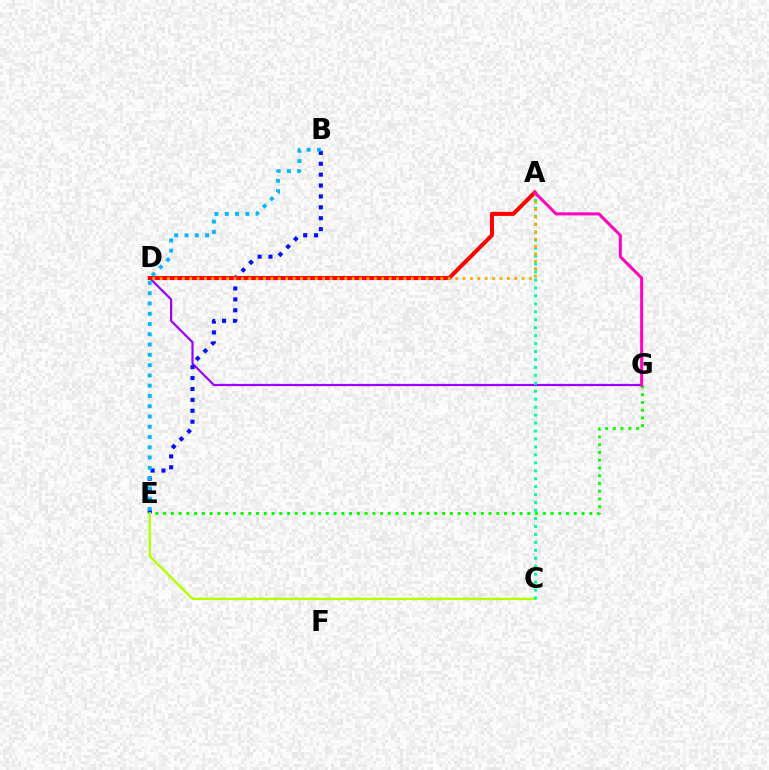{('D', 'G'): [{'color': '#9b00ff', 'line_style': 'solid', 'thickness': 1.59}], ('B', 'E'): [{'color': '#0010ff', 'line_style': 'dotted', 'thickness': 2.96}, {'color': '#00b5ff', 'line_style': 'dotted', 'thickness': 2.79}], ('A', 'D'): [{'color': '#ff0000', 'line_style': 'solid', 'thickness': 2.91}, {'color': '#ffa500', 'line_style': 'dotted', 'thickness': 2.01}], ('C', 'E'): [{'color': '#b3ff00', 'line_style': 'solid', 'thickness': 1.72}], ('A', 'C'): [{'color': '#00ff9d', 'line_style': 'dotted', 'thickness': 2.16}], ('E', 'G'): [{'color': '#08ff00', 'line_style': 'dotted', 'thickness': 2.11}], ('A', 'G'): [{'color': '#ff00bd', 'line_style': 'solid', 'thickness': 2.19}]}